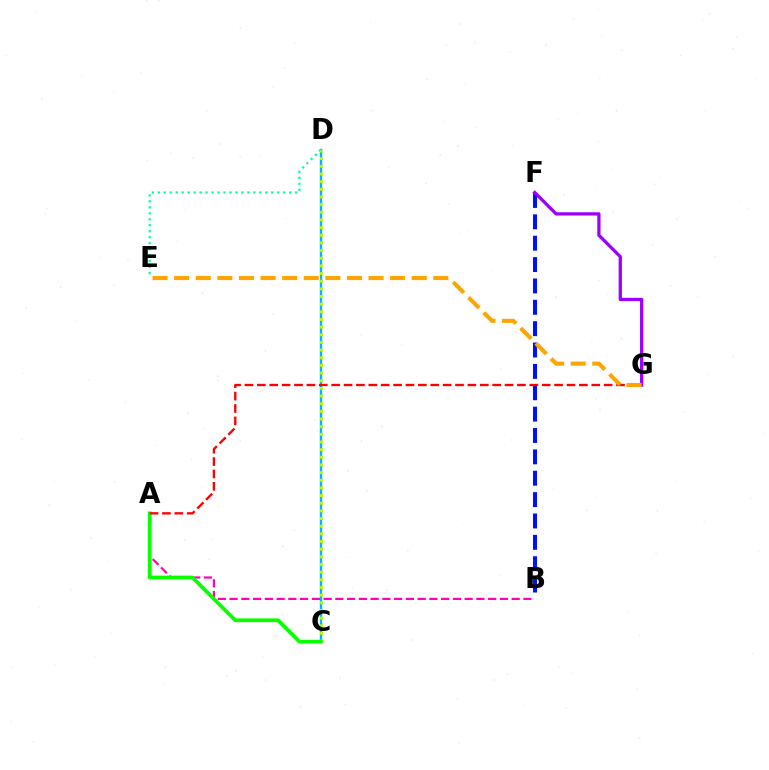{('B', 'F'): [{'color': '#0010ff', 'line_style': 'dashed', 'thickness': 2.9}], ('C', 'D'): [{'color': '#00b5ff', 'line_style': 'solid', 'thickness': 1.71}, {'color': '#b3ff00', 'line_style': 'dotted', 'thickness': 2.08}], ('D', 'E'): [{'color': '#00ff9d', 'line_style': 'dotted', 'thickness': 1.62}], ('A', 'B'): [{'color': '#ff00bd', 'line_style': 'dashed', 'thickness': 1.6}], ('A', 'C'): [{'color': '#08ff00', 'line_style': 'solid', 'thickness': 2.7}], ('A', 'G'): [{'color': '#ff0000', 'line_style': 'dashed', 'thickness': 1.68}], ('F', 'G'): [{'color': '#9b00ff', 'line_style': 'solid', 'thickness': 2.35}], ('E', 'G'): [{'color': '#ffa500', 'line_style': 'dashed', 'thickness': 2.93}]}